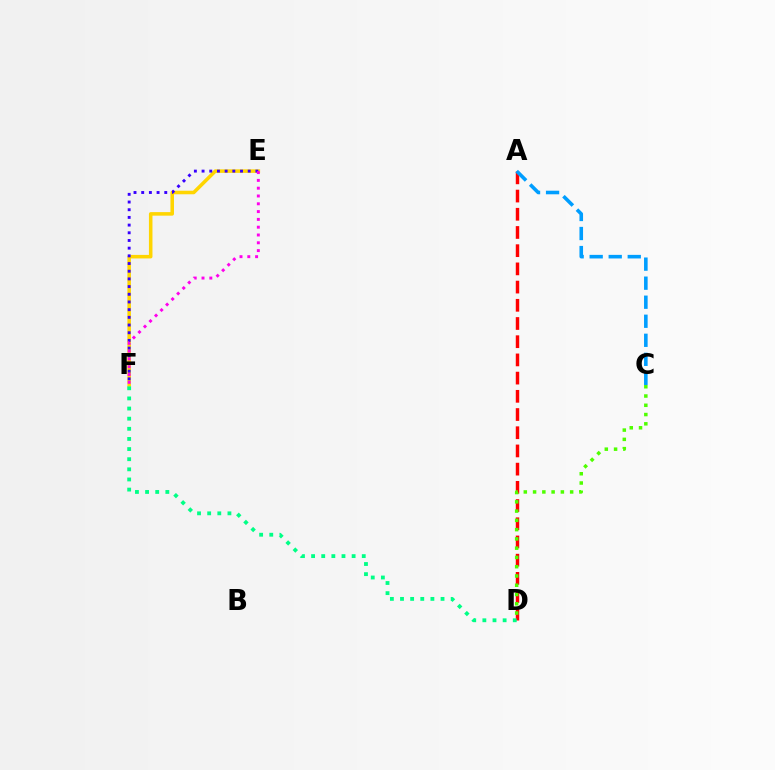{('A', 'D'): [{'color': '#ff0000', 'line_style': 'dashed', 'thickness': 2.47}], ('A', 'C'): [{'color': '#009eff', 'line_style': 'dashed', 'thickness': 2.59}], ('E', 'F'): [{'color': '#ffd500', 'line_style': 'solid', 'thickness': 2.55}, {'color': '#3700ff', 'line_style': 'dotted', 'thickness': 2.09}, {'color': '#ff00ed', 'line_style': 'dotted', 'thickness': 2.12}], ('D', 'F'): [{'color': '#00ff86', 'line_style': 'dotted', 'thickness': 2.75}], ('C', 'D'): [{'color': '#4fff00', 'line_style': 'dotted', 'thickness': 2.52}]}